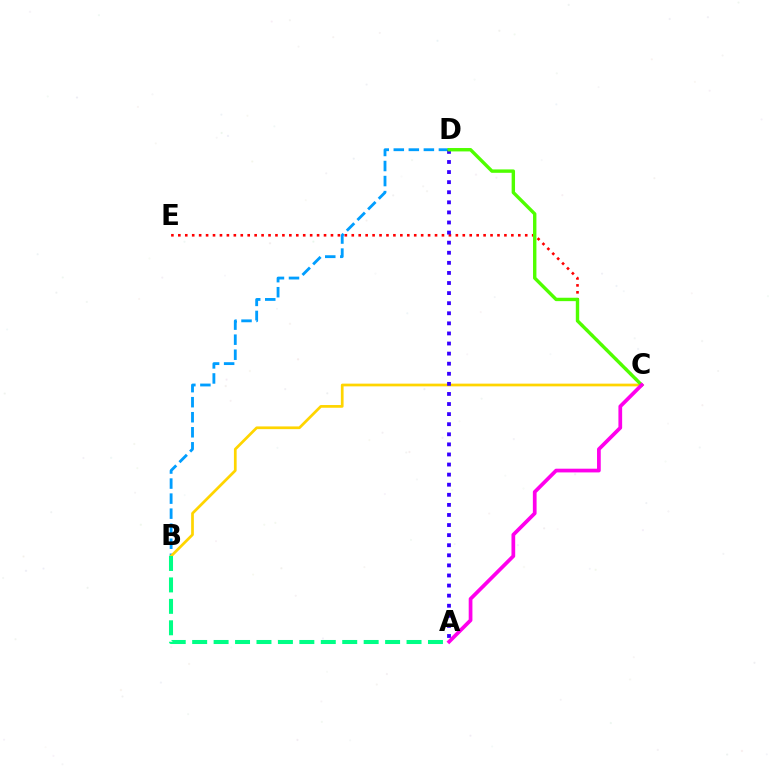{('B', 'D'): [{'color': '#009eff', 'line_style': 'dashed', 'thickness': 2.04}], ('B', 'C'): [{'color': '#ffd500', 'line_style': 'solid', 'thickness': 1.96}], ('A', 'B'): [{'color': '#00ff86', 'line_style': 'dashed', 'thickness': 2.91}], ('C', 'E'): [{'color': '#ff0000', 'line_style': 'dotted', 'thickness': 1.89}], ('A', 'D'): [{'color': '#3700ff', 'line_style': 'dotted', 'thickness': 2.74}], ('C', 'D'): [{'color': '#4fff00', 'line_style': 'solid', 'thickness': 2.44}], ('A', 'C'): [{'color': '#ff00ed', 'line_style': 'solid', 'thickness': 2.68}]}